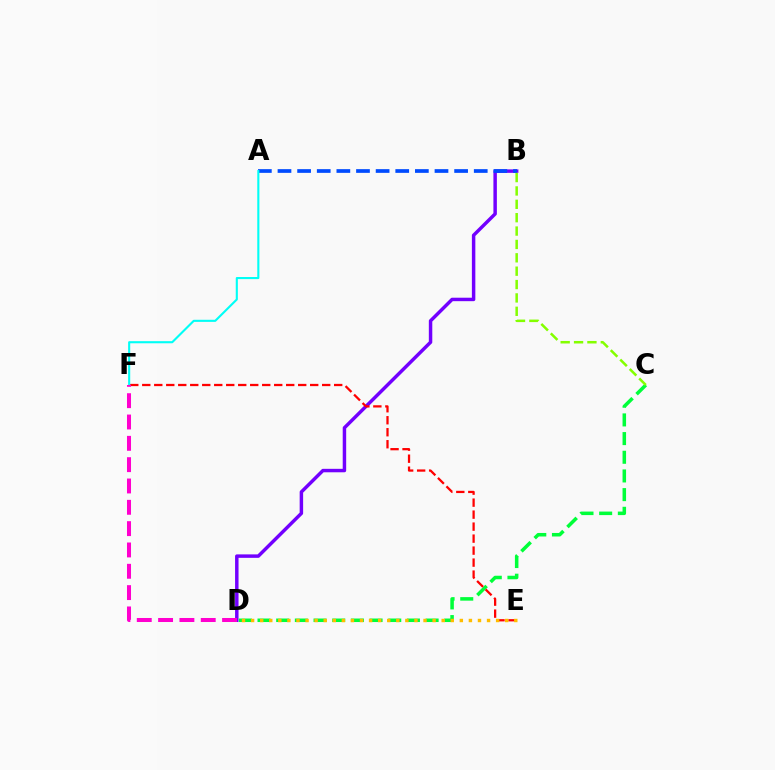{('B', 'D'): [{'color': '#7200ff', 'line_style': 'solid', 'thickness': 2.49}], ('C', 'D'): [{'color': '#00ff39', 'line_style': 'dashed', 'thickness': 2.54}], ('E', 'F'): [{'color': '#ff0000', 'line_style': 'dashed', 'thickness': 1.63}], ('D', 'E'): [{'color': '#ffbd00', 'line_style': 'dotted', 'thickness': 2.47}], ('A', 'B'): [{'color': '#004bff', 'line_style': 'dashed', 'thickness': 2.67}], ('A', 'F'): [{'color': '#00fff6', 'line_style': 'solid', 'thickness': 1.52}], ('B', 'C'): [{'color': '#84ff00', 'line_style': 'dashed', 'thickness': 1.82}], ('D', 'F'): [{'color': '#ff00cf', 'line_style': 'dashed', 'thickness': 2.9}]}